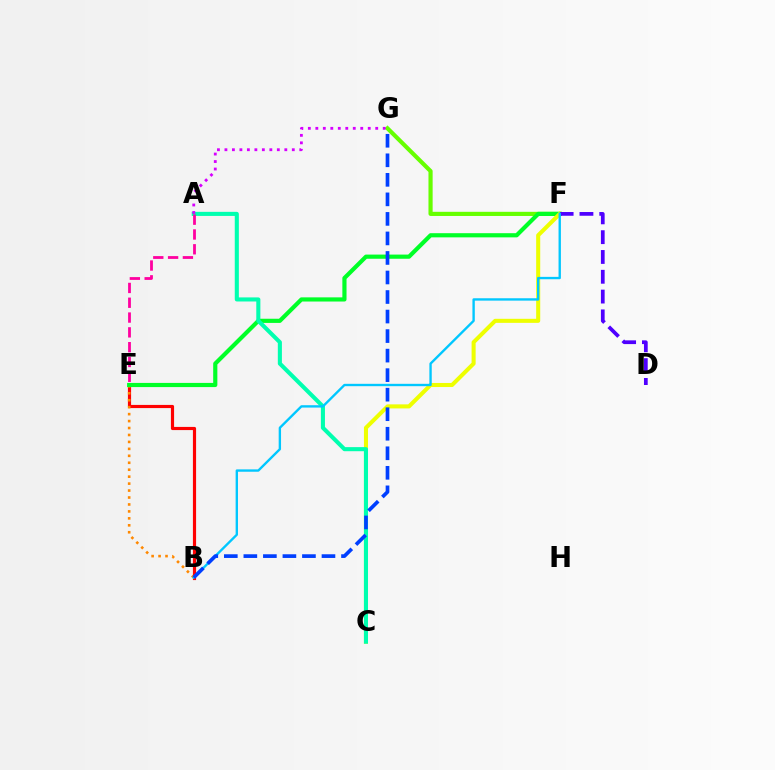{('B', 'E'): [{'color': '#ff0000', 'line_style': 'solid', 'thickness': 2.29}, {'color': '#ff8800', 'line_style': 'dotted', 'thickness': 1.89}], ('F', 'G'): [{'color': '#66ff00', 'line_style': 'solid', 'thickness': 2.99}], ('E', 'F'): [{'color': '#00ff27', 'line_style': 'solid', 'thickness': 3.0}], ('C', 'F'): [{'color': '#eeff00', 'line_style': 'solid', 'thickness': 2.92}], ('D', 'F'): [{'color': '#4f00ff', 'line_style': 'dashed', 'thickness': 2.69}], ('A', 'C'): [{'color': '#00ffaf', 'line_style': 'solid', 'thickness': 2.94}], ('A', 'E'): [{'color': '#ff00a0', 'line_style': 'dashed', 'thickness': 2.01}], ('A', 'G'): [{'color': '#d600ff', 'line_style': 'dotted', 'thickness': 2.03}], ('B', 'F'): [{'color': '#00c7ff', 'line_style': 'solid', 'thickness': 1.7}], ('B', 'G'): [{'color': '#003fff', 'line_style': 'dashed', 'thickness': 2.65}]}